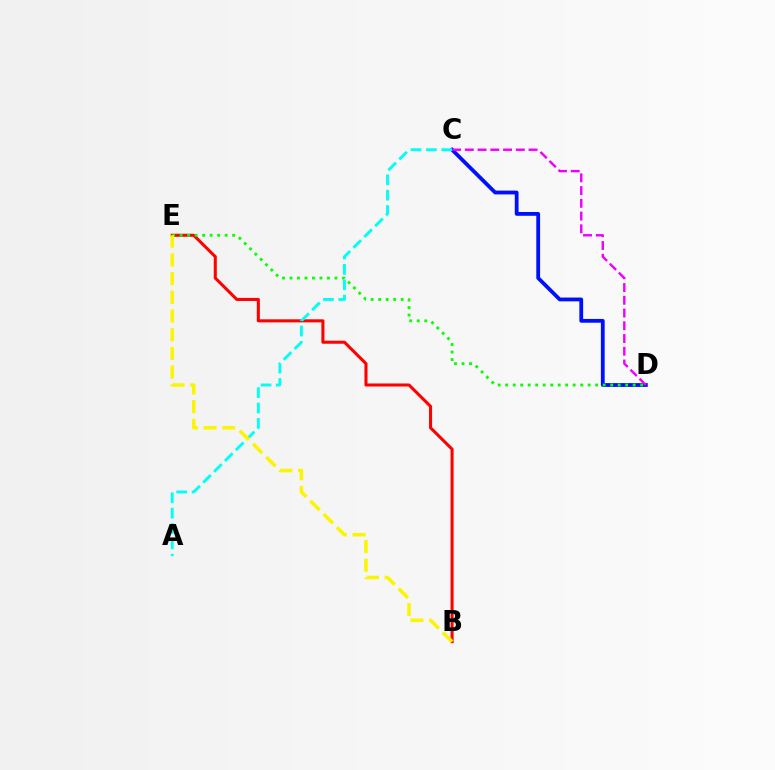{('B', 'E'): [{'color': '#ff0000', 'line_style': 'solid', 'thickness': 2.2}, {'color': '#fcf500', 'line_style': 'dashed', 'thickness': 2.54}], ('C', 'D'): [{'color': '#0010ff', 'line_style': 'solid', 'thickness': 2.73}, {'color': '#ee00ff', 'line_style': 'dashed', 'thickness': 1.73}], ('D', 'E'): [{'color': '#08ff00', 'line_style': 'dotted', 'thickness': 2.04}], ('A', 'C'): [{'color': '#00fff6', 'line_style': 'dashed', 'thickness': 2.09}]}